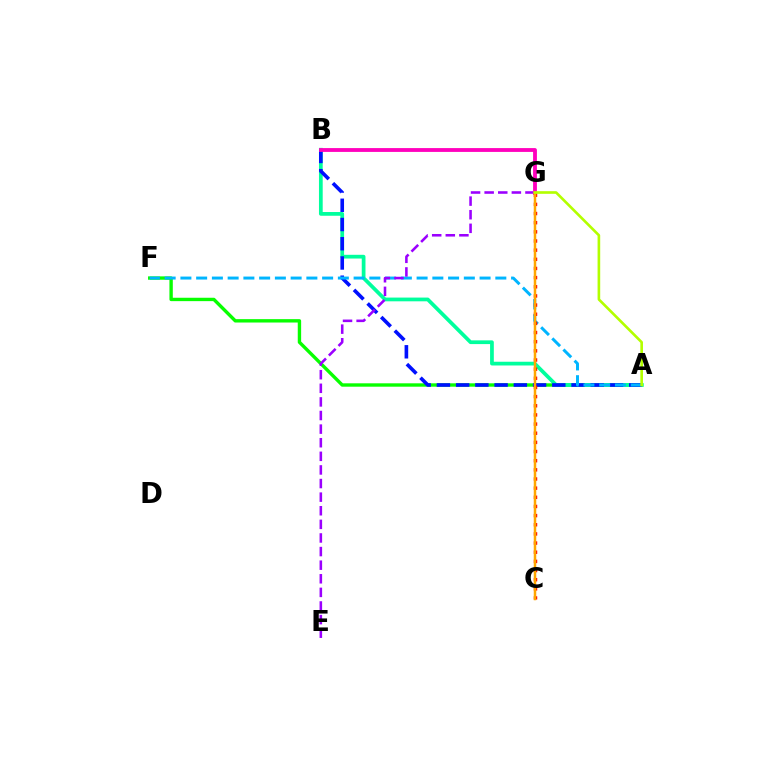{('A', 'F'): [{'color': '#08ff00', 'line_style': 'solid', 'thickness': 2.43}, {'color': '#00b5ff', 'line_style': 'dashed', 'thickness': 2.14}], ('A', 'B'): [{'color': '#00ff9d', 'line_style': 'solid', 'thickness': 2.69}, {'color': '#0010ff', 'line_style': 'dashed', 'thickness': 2.61}], ('E', 'G'): [{'color': '#9b00ff', 'line_style': 'dashed', 'thickness': 1.85}], ('B', 'G'): [{'color': '#ff00bd', 'line_style': 'solid', 'thickness': 2.76}], ('C', 'G'): [{'color': '#ff0000', 'line_style': 'dotted', 'thickness': 2.49}, {'color': '#ffa500', 'line_style': 'solid', 'thickness': 1.8}], ('A', 'G'): [{'color': '#b3ff00', 'line_style': 'solid', 'thickness': 1.9}]}